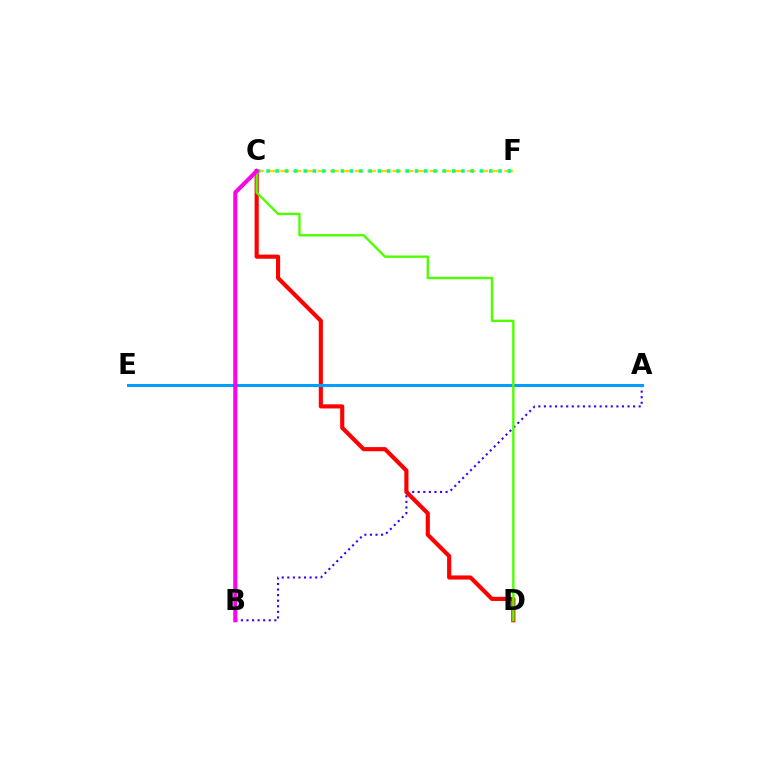{('A', 'B'): [{'color': '#3700ff', 'line_style': 'dotted', 'thickness': 1.51}], ('C', 'F'): [{'color': '#ffd500', 'line_style': 'dashed', 'thickness': 1.69}, {'color': '#00ff86', 'line_style': 'dotted', 'thickness': 2.52}], ('C', 'D'): [{'color': '#ff0000', 'line_style': 'solid', 'thickness': 2.98}, {'color': '#4fff00', 'line_style': 'solid', 'thickness': 1.71}], ('A', 'E'): [{'color': '#009eff', 'line_style': 'solid', 'thickness': 2.17}], ('B', 'C'): [{'color': '#ff00ed', 'line_style': 'solid', 'thickness': 2.92}]}